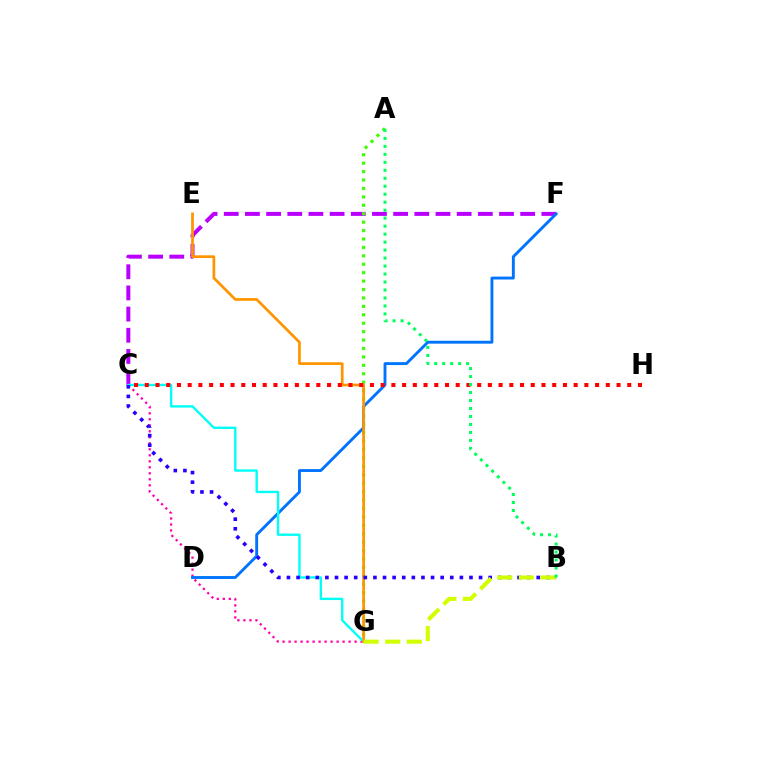{('C', 'F'): [{'color': '#b900ff', 'line_style': 'dashed', 'thickness': 2.88}], ('A', 'G'): [{'color': '#3dff00', 'line_style': 'dotted', 'thickness': 2.29}], ('C', 'G'): [{'color': '#ff00ac', 'line_style': 'dotted', 'thickness': 1.63}, {'color': '#00fff6', 'line_style': 'solid', 'thickness': 1.7}], ('D', 'F'): [{'color': '#0074ff', 'line_style': 'solid', 'thickness': 2.08}], ('E', 'G'): [{'color': '#ff9400', 'line_style': 'solid', 'thickness': 1.95}], ('C', 'H'): [{'color': '#ff0000', 'line_style': 'dotted', 'thickness': 2.91}], ('B', 'C'): [{'color': '#2500ff', 'line_style': 'dotted', 'thickness': 2.61}], ('B', 'G'): [{'color': '#d1ff00', 'line_style': 'dashed', 'thickness': 2.93}], ('A', 'B'): [{'color': '#00ff5c', 'line_style': 'dotted', 'thickness': 2.17}]}